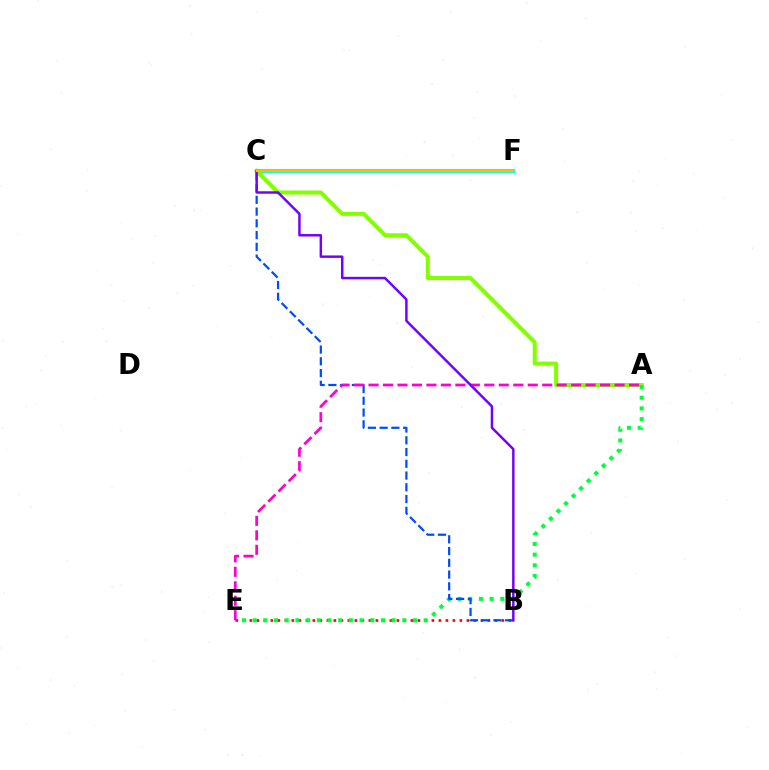{('B', 'E'): [{'color': '#ff0000', 'line_style': 'dotted', 'thickness': 1.9}], ('C', 'F'): [{'color': '#00fff6', 'line_style': 'solid', 'thickness': 2.97}, {'color': '#ffbd00', 'line_style': 'solid', 'thickness': 1.52}], ('A', 'C'): [{'color': '#84ff00', 'line_style': 'solid', 'thickness': 2.91}], ('A', 'E'): [{'color': '#00ff39', 'line_style': 'dotted', 'thickness': 2.9}, {'color': '#ff00cf', 'line_style': 'dashed', 'thickness': 1.97}], ('B', 'C'): [{'color': '#004bff', 'line_style': 'dashed', 'thickness': 1.6}, {'color': '#7200ff', 'line_style': 'solid', 'thickness': 1.77}]}